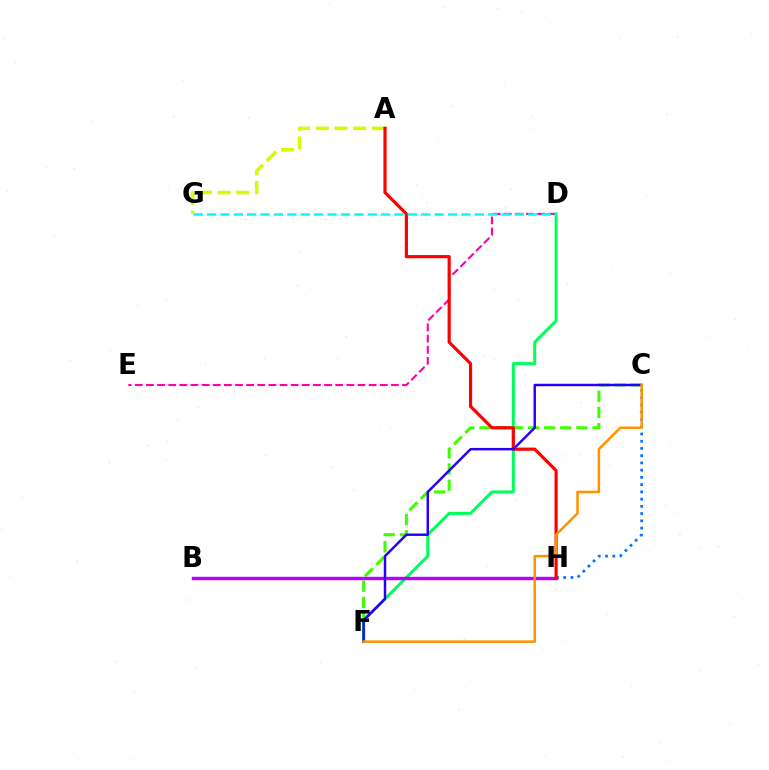{('A', 'G'): [{'color': '#d1ff00', 'line_style': 'dashed', 'thickness': 2.54}], ('C', 'H'): [{'color': '#0074ff', 'line_style': 'dotted', 'thickness': 1.97}], ('C', 'F'): [{'color': '#3dff00', 'line_style': 'dashed', 'thickness': 2.19}, {'color': '#2500ff', 'line_style': 'solid', 'thickness': 1.77}, {'color': '#ff9400', 'line_style': 'solid', 'thickness': 1.82}], ('D', 'E'): [{'color': '#ff00ac', 'line_style': 'dashed', 'thickness': 1.51}], ('D', 'F'): [{'color': '#00ff5c', 'line_style': 'solid', 'thickness': 2.17}], ('B', 'H'): [{'color': '#b900ff', 'line_style': 'solid', 'thickness': 2.46}], ('A', 'H'): [{'color': '#ff0000', 'line_style': 'solid', 'thickness': 2.28}], ('D', 'G'): [{'color': '#00fff6', 'line_style': 'dashed', 'thickness': 1.82}]}